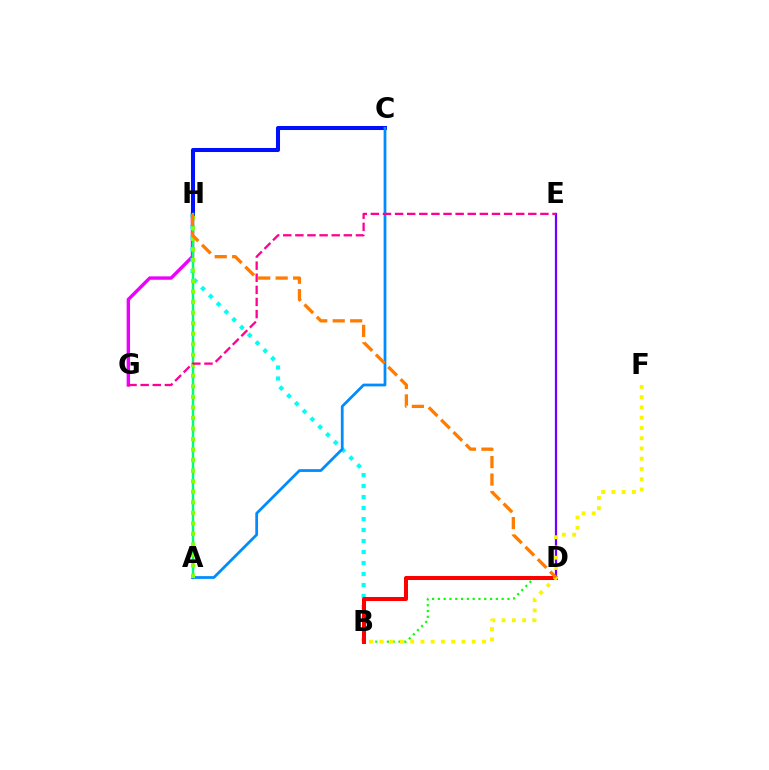{('B', 'D'): [{'color': '#08ff00', 'line_style': 'dotted', 'thickness': 1.58}, {'color': '#ff0000', 'line_style': 'solid', 'thickness': 2.9}], ('D', 'E'): [{'color': '#7200ff', 'line_style': 'solid', 'thickness': 1.62}], ('G', 'H'): [{'color': '#ee00ff', 'line_style': 'solid', 'thickness': 2.44}], ('B', 'H'): [{'color': '#00fff6', 'line_style': 'dotted', 'thickness': 2.99}], ('C', 'H'): [{'color': '#0010ff', 'line_style': 'solid', 'thickness': 2.91}], ('A', 'H'): [{'color': '#00ff74', 'line_style': 'solid', 'thickness': 1.79}, {'color': '#84ff00', 'line_style': 'dotted', 'thickness': 2.86}], ('A', 'C'): [{'color': '#008cff', 'line_style': 'solid', 'thickness': 1.99}], ('B', 'F'): [{'color': '#fcf500', 'line_style': 'dotted', 'thickness': 2.79}], ('E', 'G'): [{'color': '#ff0094', 'line_style': 'dashed', 'thickness': 1.65}], ('D', 'H'): [{'color': '#ff7c00', 'line_style': 'dashed', 'thickness': 2.37}]}